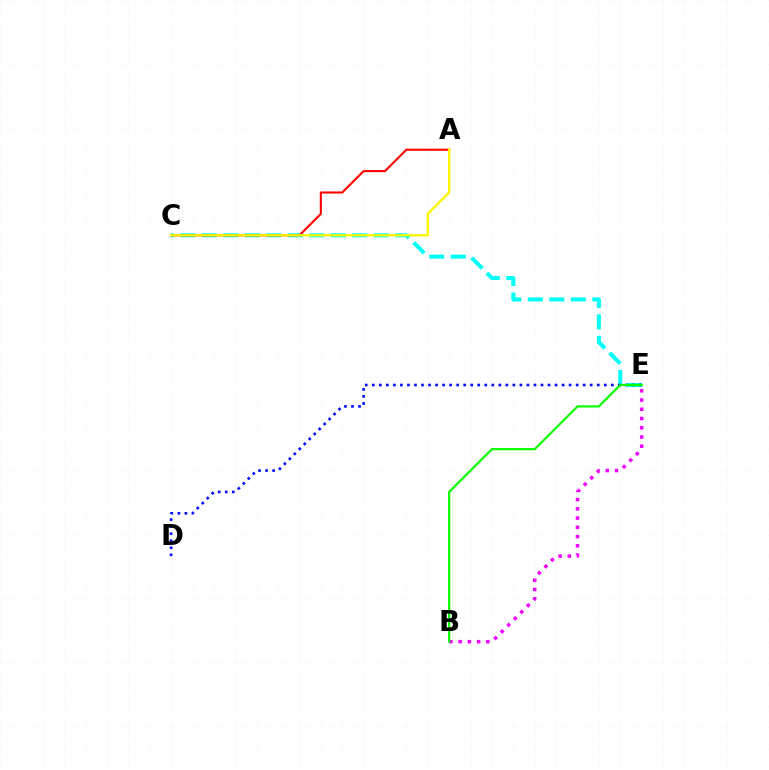{('C', 'E'): [{'color': '#00fff6', 'line_style': 'dashed', 'thickness': 2.92}], ('B', 'E'): [{'color': '#ee00ff', 'line_style': 'dotted', 'thickness': 2.51}, {'color': '#08ff00', 'line_style': 'solid', 'thickness': 1.58}], ('D', 'E'): [{'color': '#0010ff', 'line_style': 'dotted', 'thickness': 1.91}], ('A', 'C'): [{'color': '#ff0000', 'line_style': 'solid', 'thickness': 1.5}, {'color': '#fcf500', 'line_style': 'solid', 'thickness': 1.68}]}